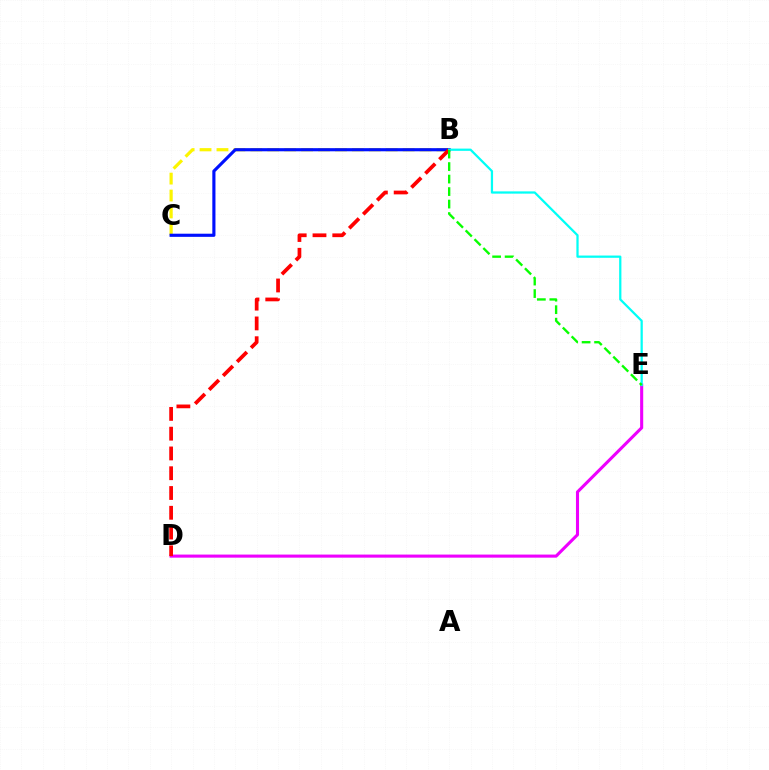{('B', 'C'): [{'color': '#fcf500', 'line_style': 'dashed', 'thickness': 2.3}, {'color': '#0010ff', 'line_style': 'solid', 'thickness': 2.26}], ('D', 'E'): [{'color': '#ee00ff', 'line_style': 'solid', 'thickness': 2.22}], ('B', 'D'): [{'color': '#ff0000', 'line_style': 'dashed', 'thickness': 2.69}], ('B', 'E'): [{'color': '#00fff6', 'line_style': 'solid', 'thickness': 1.62}, {'color': '#08ff00', 'line_style': 'dashed', 'thickness': 1.7}]}